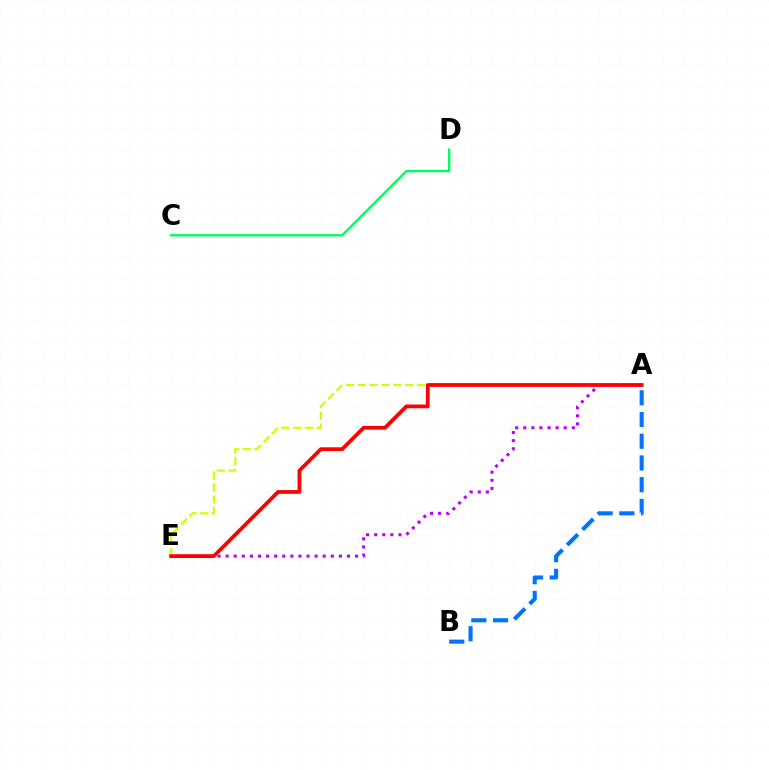{('A', 'E'): [{'color': '#b900ff', 'line_style': 'dotted', 'thickness': 2.2}, {'color': '#d1ff00', 'line_style': 'dashed', 'thickness': 1.61}, {'color': '#ff0000', 'line_style': 'solid', 'thickness': 2.71}], ('C', 'D'): [{'color': '#00ff5c', 'line_style': 'solid', 'thickness': 1.7}], ('A', 'B'): [{'color': '#0074ff', 'line_style': 'dashed', 'thickness': 2.95}]}